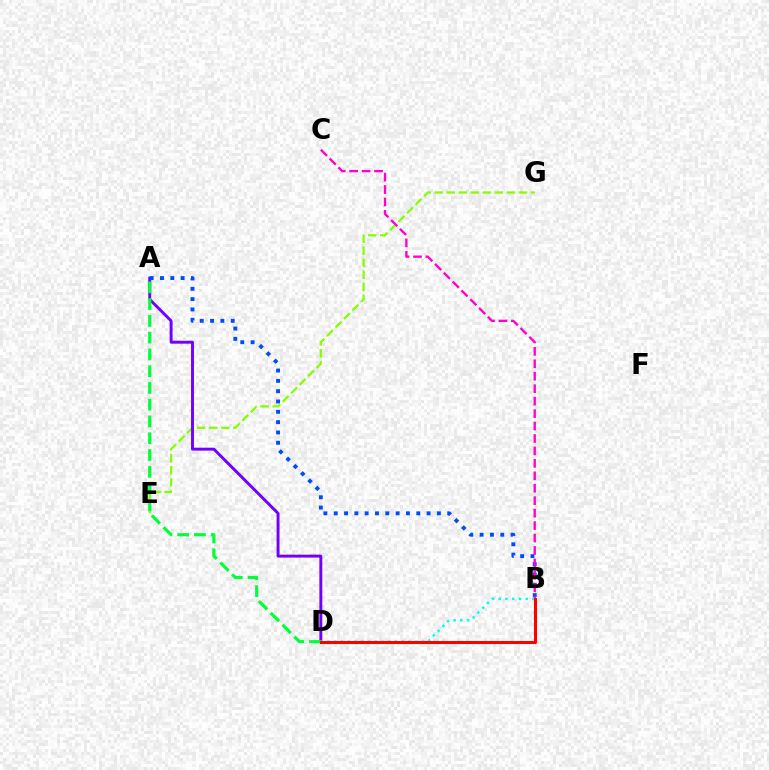{('E', 'G'): [{'color': '#84ff00', 'line_style': 'dashed', 'thickness': 1.63}], ('A', 'D'): [{'color': '#7200ff', 'line_style': 'solid', 'thickness': 2.11}, {'color': '#00ff39', 'line_style': 'dashed', 'thickness': 2.28}], ('A', 'B'): [{'color': '#004bff', 'line_style': 'dotted', 'thickness': 2.8}], ('B', 'C'): [{'color': '#ff00cf', 'line_style': 'dashed', 'thickness': 1.69}], ('B', 'D'): [{'color': '#ffbd00', 'line_style': 'dotted', 'thickness': 2.24}, {'color': '#00fff6', 'line_style': 'dotted', 'thickness': 1.83}, {'color': '#ff0000', 'line_style': 'solid', 'thickness': 2.18}]}